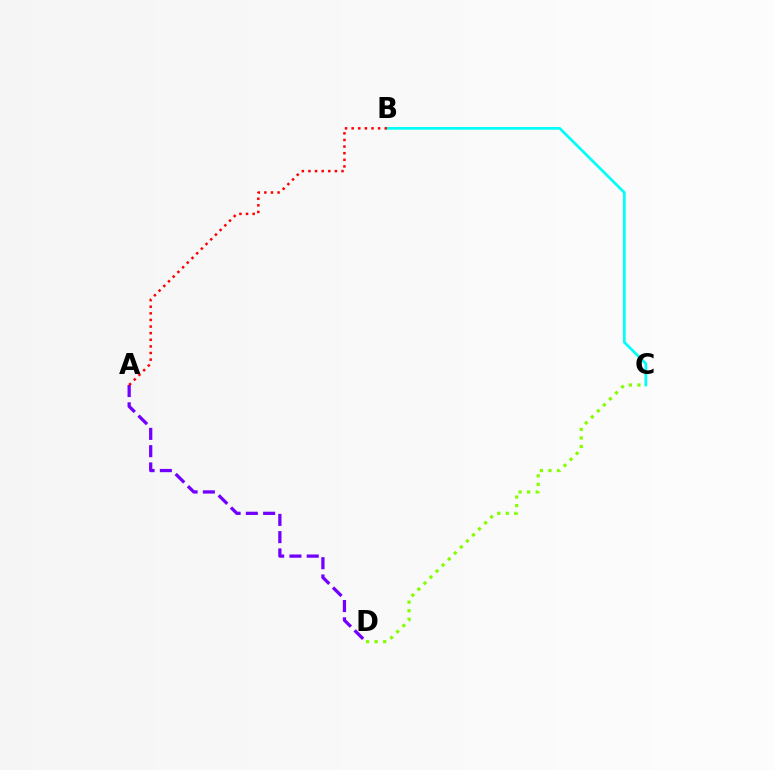{('B', 'C'): [{'color': '#00fff6', 'line_style': 'solid', 'thickness': 1.96}], ('C', 'D'): [{'color': '#84ff00', 'line_style': 'dotted', 'thickness': 2.32}], ('A', 'D'): [{'color': '#7200ff', 'line_style': 'dashed', 'thickness': 2.35}], ('A', 'B'): [{'color': '#ff0000', 'line_style': 'dotted', 'thickness': 1.8}]}